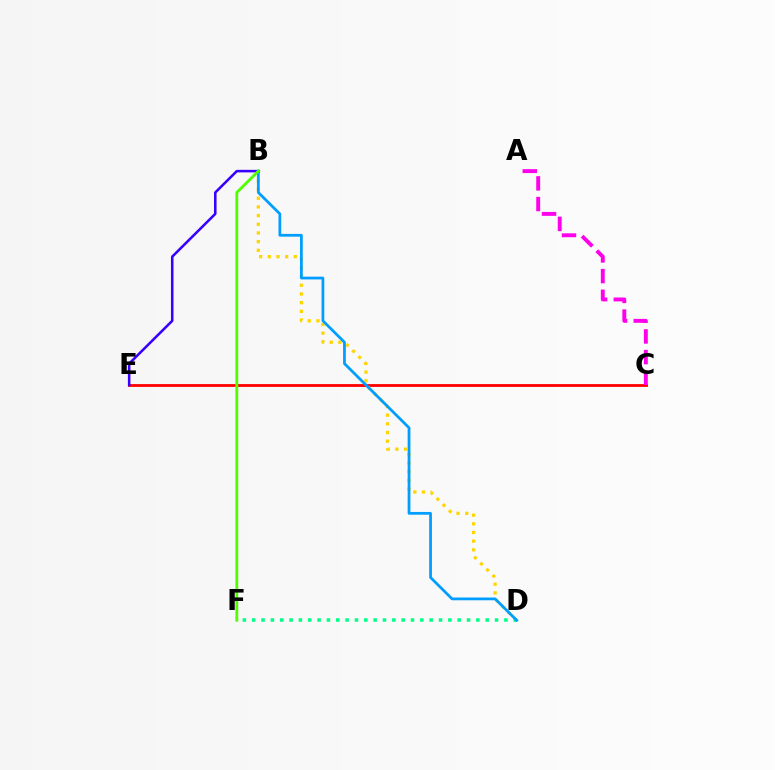{('C', 'E'): [{'color': '#ff0000', 'line_style': 'solid', 'thickness': 2.02}], ('B', 'D'): [{'color': '#ffd500', 'line_style': 'dotted', 'thickness': 2.36}, {'color': '#009eff', 'line_style': 'solid', 'thickness': 1.99}], ('A', 'C'): [{'color': '#ff00ed', 'line_style': 'dashed', 'thickness': 2.81}], ('B', 'E'): [{'color': '#3700ff', 'line_style': 'solid', 'thickness': 1.83}], ('D', 'F'): [{'color': '#00ff86', 'line_style': 'dotted', 'thickness': 2.54}], ('B', 'F'): [{'color': '#4fff00', 'line_style': 'solid', 'thickness': 2.02}]}